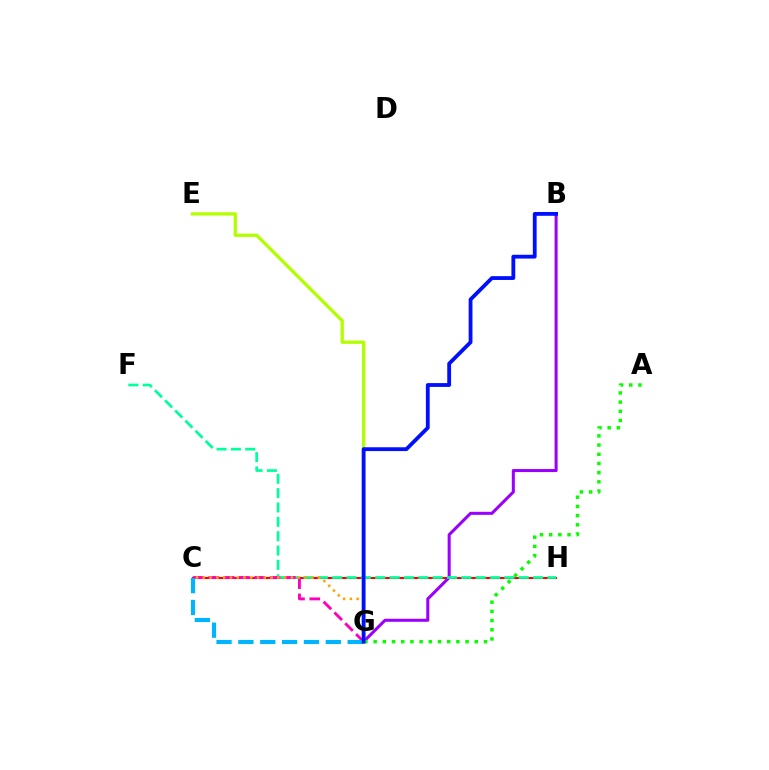{('C', 'H'): [{'color': '#ff0000', 'line_style': 'solid', 'thickness': 1.52}], ('B', 'G'): [{'color': '#9b00ff', 'line_style': 'solid', 'thickness': 2.19}, {'color': '#0010ff', 'line_style': 'solid', 'thickness': 2.75}], ('F', 'H'): [{'color': '#00ff9d', 'line_style': 'dashed', 'thickness': 1.95}], ('C', 'G'): [{'color': '#ff00bd', 'line_style': 'dashed', 'thickness': 2.08}, {'color': '#ffa500', 'line_style': 'dotted', 'thickness': 1.84}, {'color': '#00b5ff', 'line_style': 'dashed', 'thickness': 2.97}], ('E', 'G'): [{'color': '#b3ff00', 'line_style': 'solid', 'thickness': 2.37}], ('A', 'G'): [{'color': '#08ff00', 'line_style': 'dotted', 'thickness': 2.5}]}